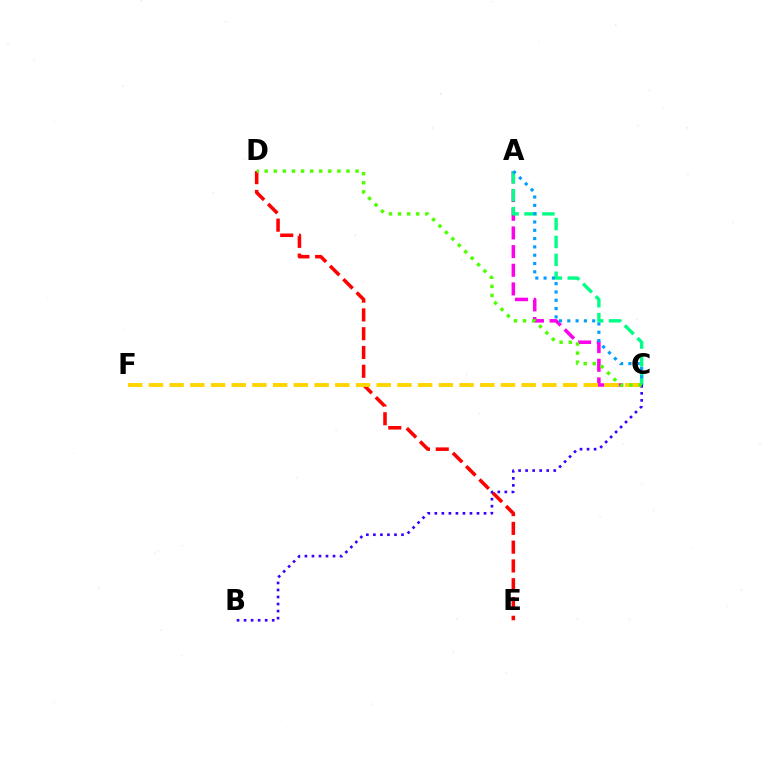{('D', 'E'): [{'color': '#ff0000', 'line_style': 'dashed', 'thickness': 2.55}], ('A', 'C'): [{'color': '#ff00ed', 'line_style': 'dashed', 'thickness': 2.54}, {'color': '#00ff86', 'line_style': 'dashed', 'thickness': 2.43}, {'color': '#009eff', 'line_style': 'dotted', 'thickness': 2.26}], ('B', 'C'): [{'color': '#3700ff', 'line_style': 'dotted', 'thickness': 1.91}], ('C', 'F'): [{'color': '#ffd500', 'line_style': 'dashed', 'thickness': 2.81}], ('C', 'D'): [{'color': '#4fff00', 'line_style': 'dotted', 'thickness': 2.47}]}